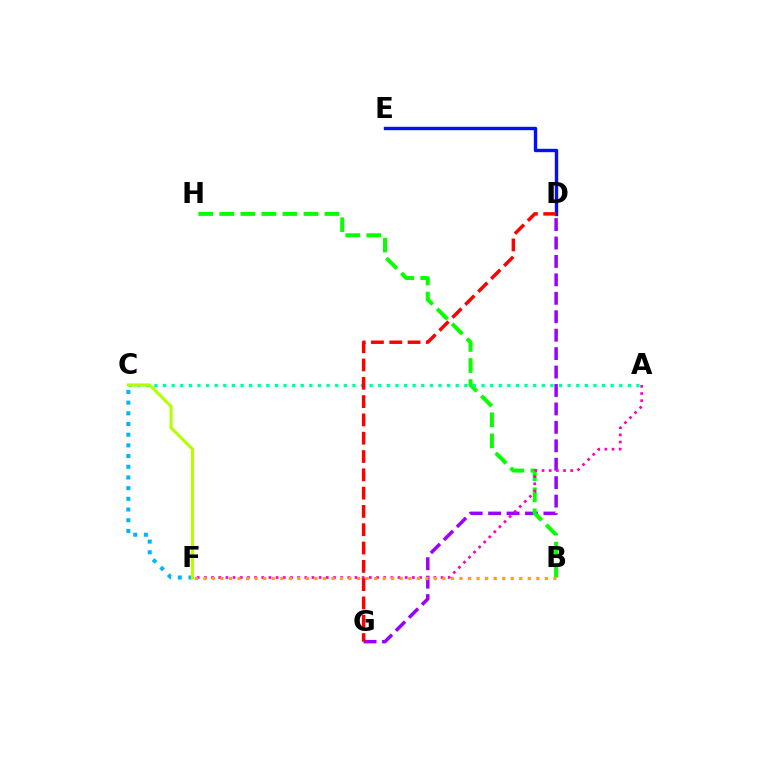{('D', 'G'): [{'color': '#9b00ff', 'line_style': 'dashed', 'thickness': 2.5}, {'color': '#ff0000', 'line_style': 'dashed', 'thickness': 2.49}], ('B', 'H'): [{'color': '#08ff00', 'line_style': 'dashed', 'thickness': 2.86}], ('A', 'F'): [{'color': '#ff00bd', 'line_style': 'dotted', 'thickness': 1.95}], ('D', 'E'): [{'color': '#0010ff', 'line_style': 'solid', 'thickness': 2.44}], ('B', 'F'): [{'color': '#ffa500', 'line_style': 'dotted', 'thickness': 2.32}], ('C', 'F'): [{'color': '#00b5ff', 'line_style': 'dotted', 'thickness': 2.9}, {'color': '#b3ff00', 'line_style': 'solid', 'thickness': 2.2}], ('A', 'C'): [{'color': '#00ff9d', 'line_style': 'dotted', 'thickness': 2.34}]}